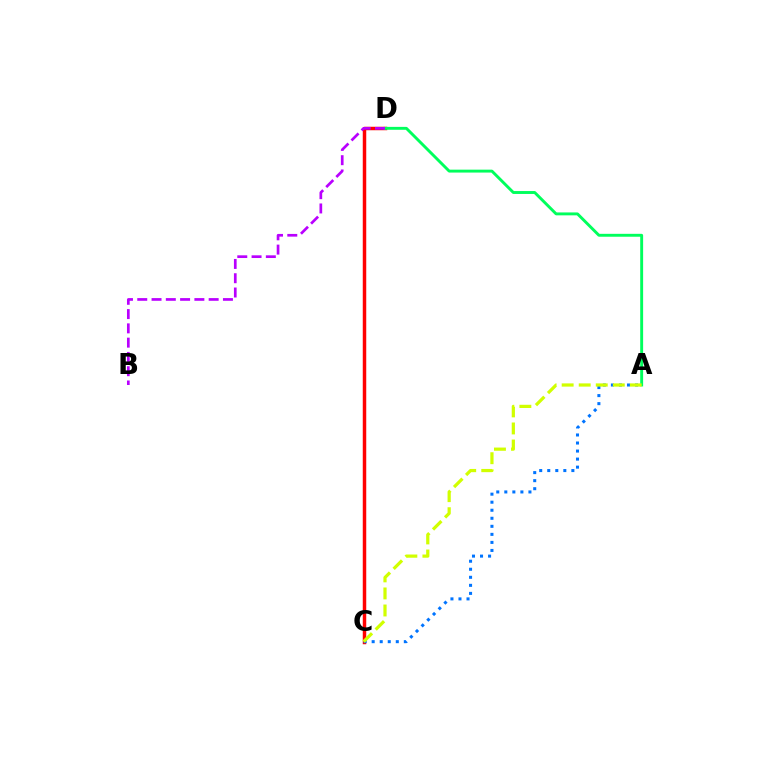{('C', 'D'): [{'color': '#ff0000', 'line_style': 'solid', 'thickness': 2.5}], ('A', 'C'): [{'color': '#0074ff', 'line_style': 'dotted', 'thickness': 2.18}, {'color': '#d1ff00', 'line_style': 'dashed', 'thickness': 2.32}], ('A', 'D'): [{'color': '#00ff5c', 'line_style': 'solid', 'thickness': 2.09}], ('B', 'D'): [{'color': '#b900ff', 'line_style': 'dashed', 'thickness': 1.94}]}